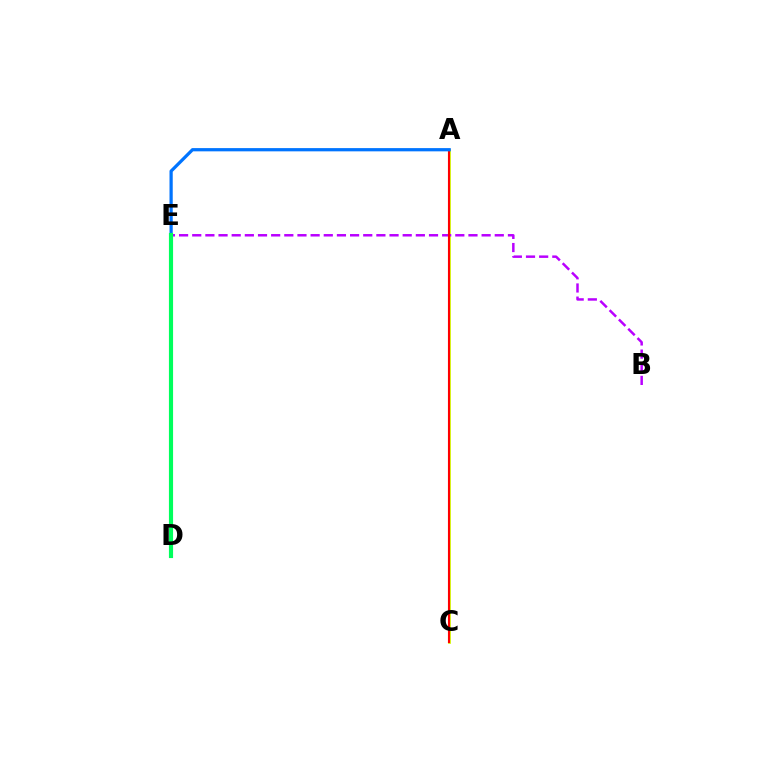{('A', 'C'): [{'color': '#d1ff00', 'line_style': 'solid', 'thickness': 1.98}, {'color': '#ff0000', 'line_style': 'solid', 'thickness': 1.53}], ('B', 'E'): [{'color': '#b900ff', 'line_style': 'dashed', 'thickness': 1.79}], ('A', 'E'): [{'color': '#0074ff', 'line_style': 'solid', 'thickness': 2.33}], ('D', 'E'): [{'color': '#00ff5c', 'line_style': 'solid', 'thickness': 2.99}]}